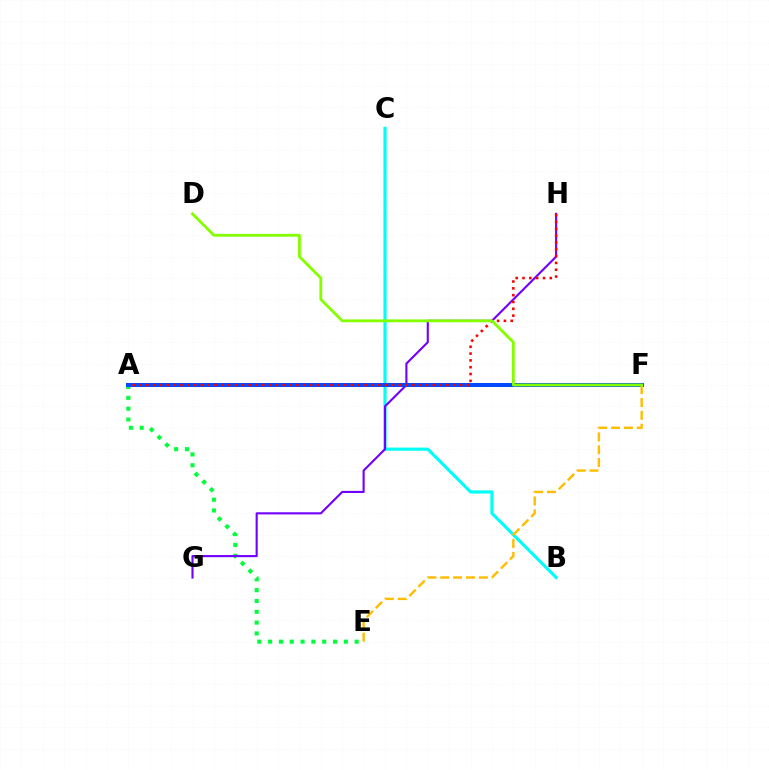{('A', 'F'): [{'color': '#ff00cf', 'line_style': 'dotted', 'thickness': 1.74}, {'color': '#004bff', 'line_style': 'solid', 'thickness': 2.89}], ('B', 'C'): [{'color': '#00fff6', 'line_style': 'solid', 'thickness': 2.27}], ('A', 'E'): [{'color': '#00ff39', 'line_style': 'dotted', 'thickness': 2.94}], ('G', 'H'): [{'color': '#7200ff', 'line_style': 'solid', 'thickness': 1.53}], ('A', 'H'): [{'color': '#ff0000', 'line_style': 'dotted', 'thickness': 1.85}], ('E', 'F'): [{'color': '#ffbd00', 'line_style': 'dashed', 'thickness': 1.75}], ('D', 'F'): [{'color': '#84ff00', 'line_style': 'solid', 'thickness': 2.04}]}